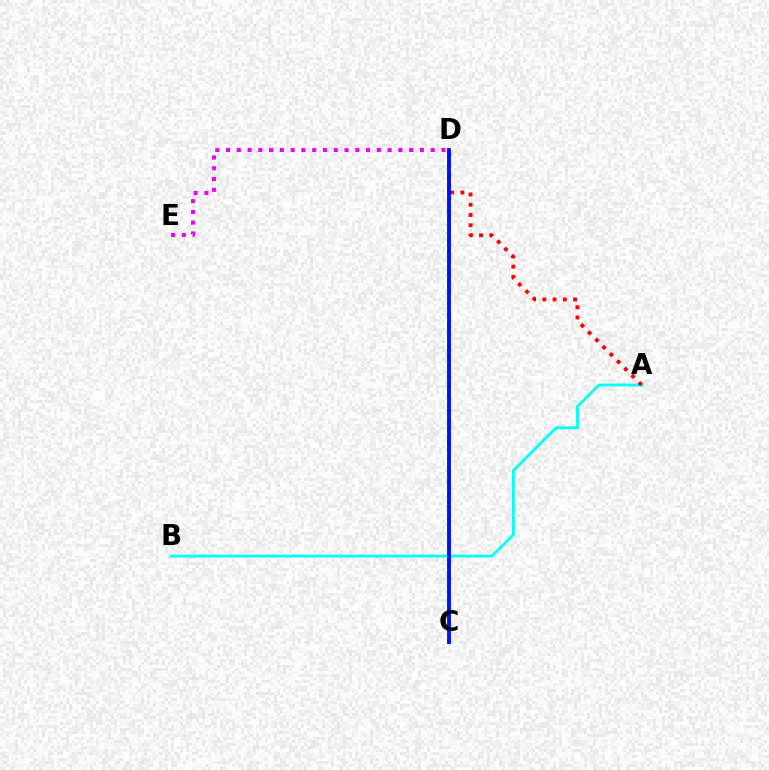{('A', 'B'): [{'color': '#00fff6', 'line_style': 'solid', 'thickness': 2.02}], ('C', 'D'): [{'color': '#fcf500', 'line_style': 'solid', 'thickness': 2.13}, {'color': '#08ff00', 'line_style': 'dotted', 'thickness': 2.85}, {'color': '#0010ff', 'line_style': 'solid', 'thickness': 2.79}], ('A', 'D'): [{'color': '#ff0000', 'line_style': 'dotted', 'thickness': 2.78}], ('D', 'E'): [{'color': '#ee00ff', 'line_style': 'dotted', 'thickness': 2.93}]}